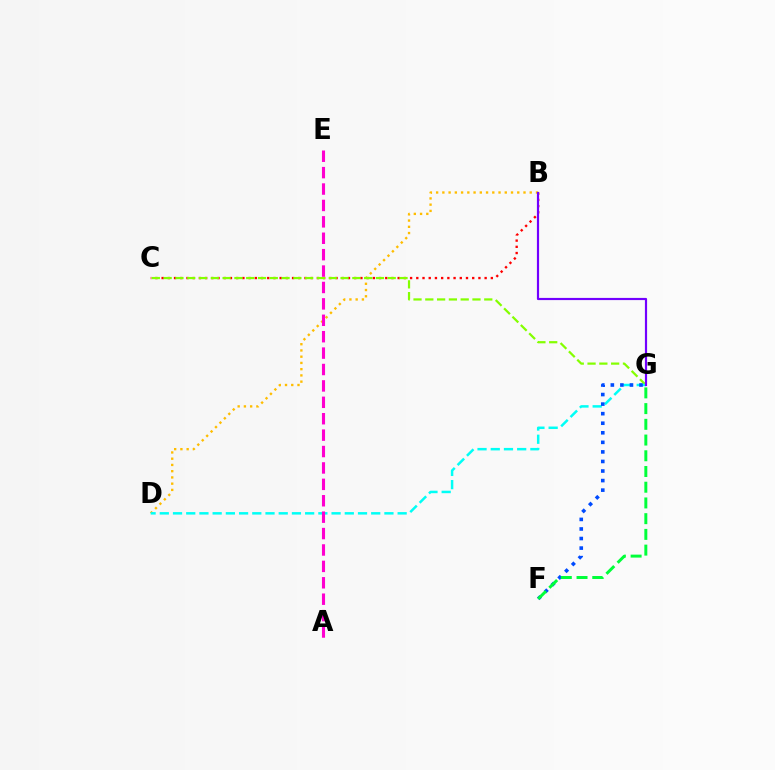{('B', 'C'): [{'color': '#ff0000', 'line_style': 'dotted', 'thickness': 1.69}], ('B', 'D'): [{'color': '#ffbd00', 'line_style': 'dotted', 'thickness': 1.7}], ('C', 'G'): [{'color': '#84ff00', 'line_style': 'dashed', 'thickness': 1.6}], ('D', 'G'): [{'color': '#00fff6', 'line_style': 'dashed', 'thickness': 1.8}], ('A', 'E'): [{'color': '#ff00cf', 'line_style': 'dashed', 'thickness': 2.23}], ('F', 'G'): [{'color': '#004bff', 'line_style': 'dotted', 'thickness': 2.6}, {'color': '#00ff39', 'line_style': 'dashed', 'thickness': 2.14}], ('B', 'G'): [{'color': '#7200ff', 'line_style': 'solid', 'thickness': 1.57}]}